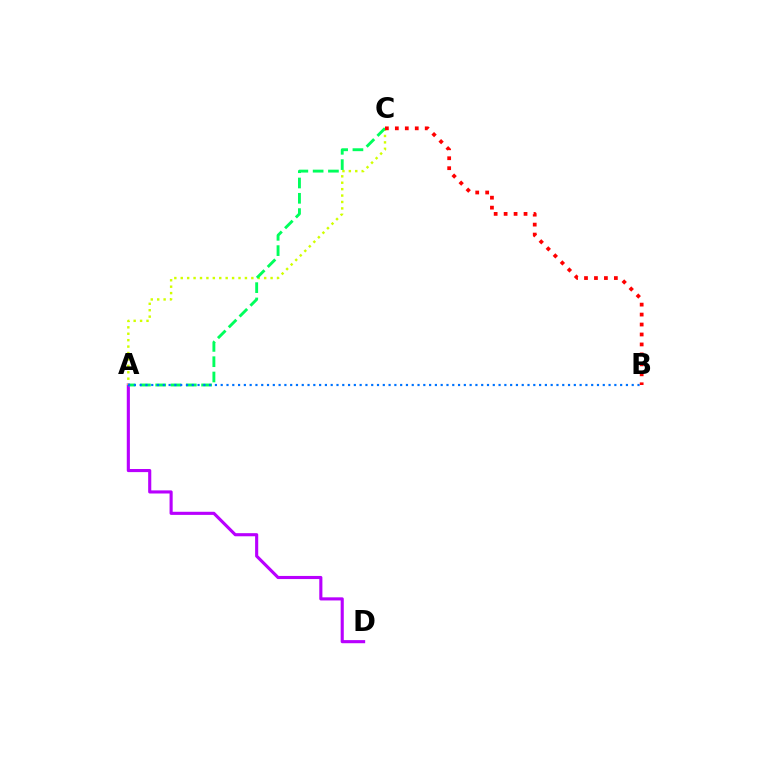{('A', 'D'): [{'color': '#b900ff', 'line_style': 'solid', 'thickness': 2.24}], ('A', 'C'): [{'color': '#d1ff00', 'line_style': 'dotted', 'thickness': 1.74}, {'color': '#00ff5c', 'line_style': 'dashed', 'thickness': 2.08}], ('A', 'B'): [{'color': '#0074ff', 'line_style': 'dotted', 'thickness': 1.57}], ('B', 'C'): [{'color': '#ff0000', 'line_style': 'dotted', 'thickness': 2.71}]}